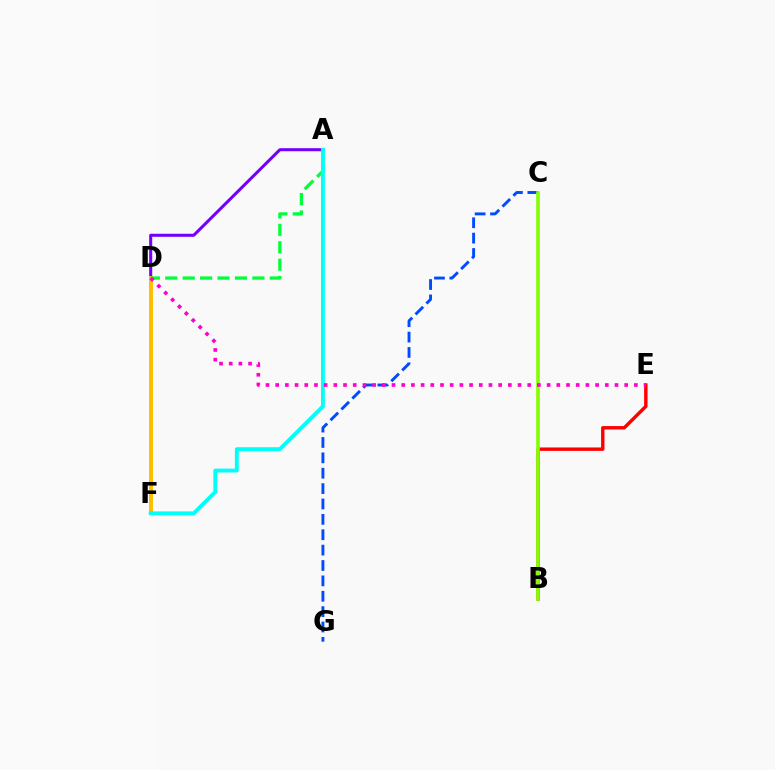{('B', 'E'): [{'color': '#ff0000', 'line_style': 'solid', 'thickness': 2.45}], ('A', 'D'): [{'color': '#7200ff', 'line_style': 'solid', 'thickness': 2.19}, {'color': '#00ff39', 'line_style': 'dashed', 'thickness': 2.37}], ('D', 'F'): [{'color': '#ffbd00', 'line_style': 'solid', 'thickness': 2.84}], ('C', 'G'): [{'color': '#004bff', 'line_style': 'dashed', 'thickness': 2.09}], ('A', 'F'): [{'color': '#00fff6', 'line_style': 'solid', 'thickness': 2.8}], ('B', 'C'): [{'color': '#84ff00', 'line_style': 'solid', 'thickness': 2.61}], ('D', 'E'): [{'color': '#ff00cf', 'line_style': 'dotted', 'thickness': 2.63}]}